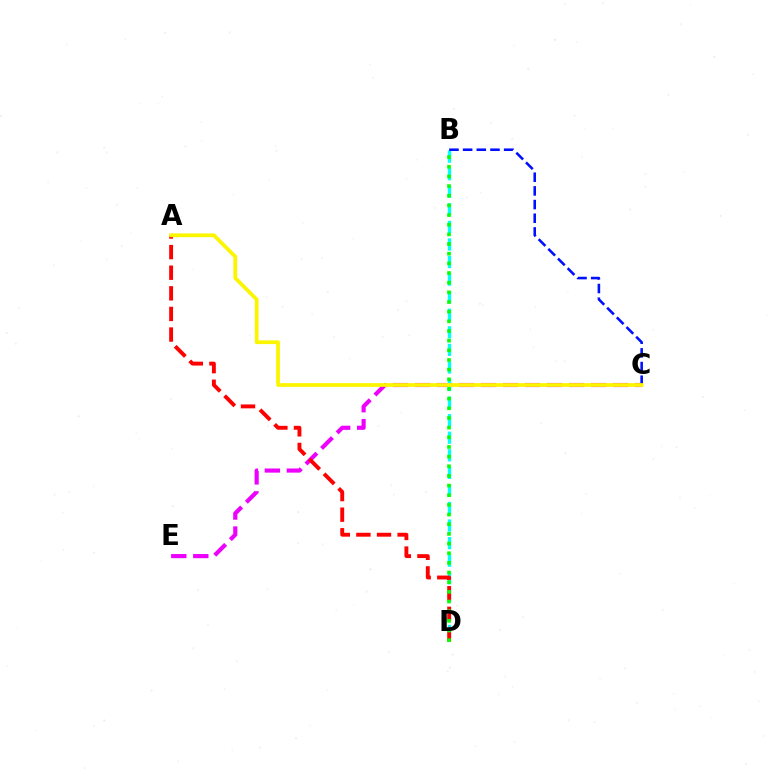{('C', 'E'): [{'color': '#ee00ff', 'line_style': 'dashed', 'thickness': 2.99}], ('B', 'D'): [{'color': '#00fff6', 'line_style': 'dashed', 'thickness': 2.39}, {'color': '#08ff00', 'line_style': 'dotted', 'thickness': 2.63}], ('B', 'C'): [{'color': '#0010ff', 'line_style': 'dashed', 'thickness': 1.86}], ('A', 'D'): [{'color': '#ff0000', 'line_style': 'dashed', 'thickness': 2.8}], ('A', 'C'): [{'color': '#fcf500', 'line_style': 'solid', 'thickness': 2.7}]}